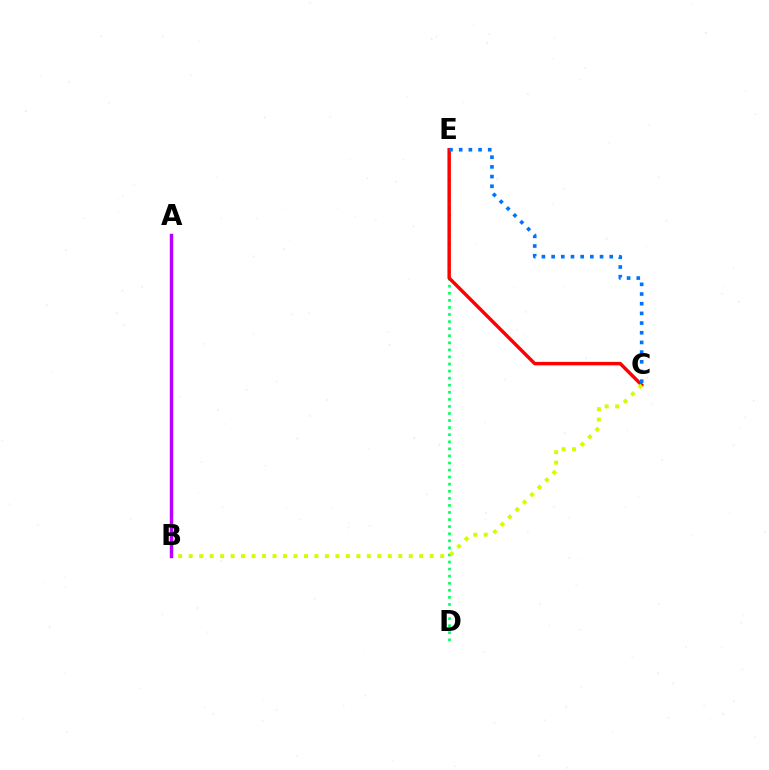{('D', 'E'): [{'color': '#00ff5c', 'line_style': 'dotted', 'thickness': 1.92}], ('C', 'E'): [{'color': '#ff0000', 'line_style': 'solid', 'thickness': 2.48}, {'color': '#0074ff', 'line_style': 'dotted', 'thickness': 2.63}], ('B', 'C'): [{'color': '#d1ff00', 'line_style': 'dotted', 'thickness': 2.85}], ('A', 'B'): [{'color': '#b900ff', 'line_style': 'solid', 'thickness': 2.46}]}